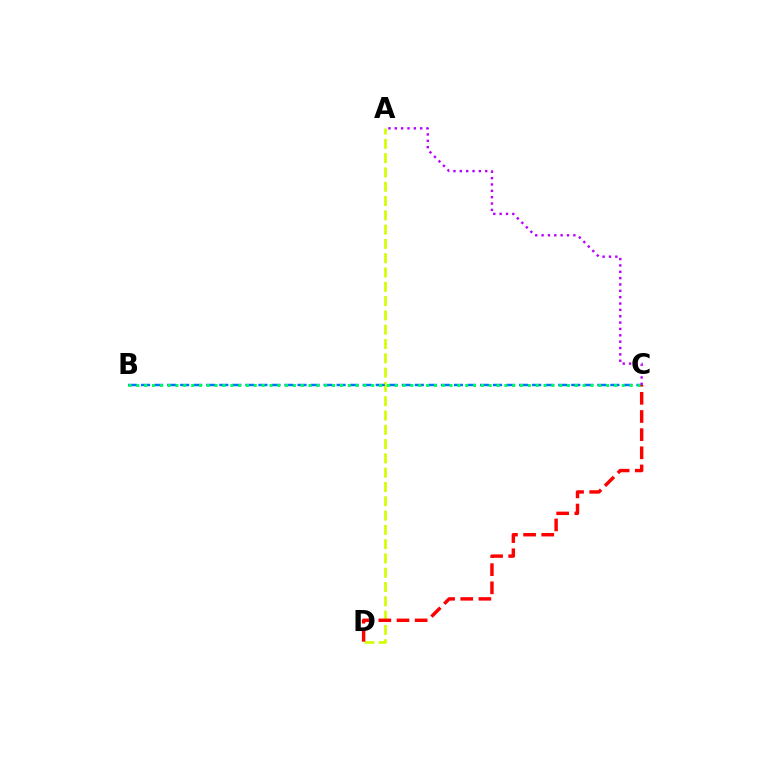{('A', 'D'): [{'color': '#d1ff00', 'line_style': 'dashed', 'thickness': 1.94}], ('B', 'C'): [{'color': '#0074ff', 'line_style': 'dashed', 'thickness': 1.77}, {'color': '#00ff5c', 'line_style': 'dotted', 'thickness': 2.13}], ('A', 'C'): [{'color': '#b900ff', 'line_style': 'dotted', 'thickness': 1.73}], ('C', 'D'): [{'color': '#ff0000', 'line_style': 'dashed', 'thickness': 2.47}]}